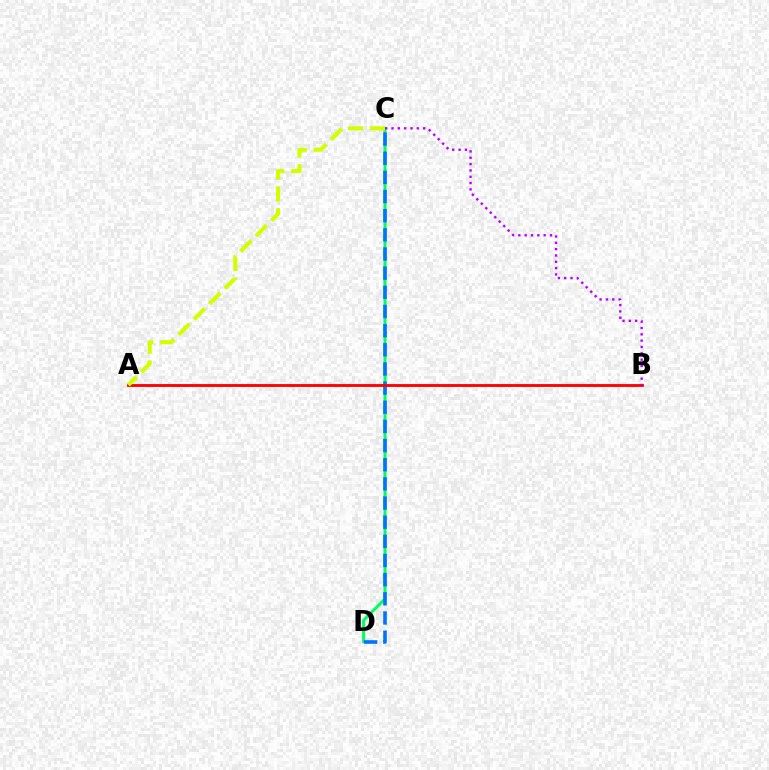{('C', 'D'): [{'color': '#00ff5c', 'line_style': 'solid', 'thickness': 2.19}, {'color': '#0074ff', 'line_style': 'dashed', 'thickness': 2.6}], ('A', 'B'): [{'color': '#ff0000', 'line_style': 'solid', 'thickness': 2.04}], ('B', 'C'): [{'color': '#b900ff', 'line_style': 'dotted', 'thickness': 1.72}], ('A', 'C'): [{'color': '#d1ff00', 'line_style': 'dashed', 'thickness': 2.96}]}